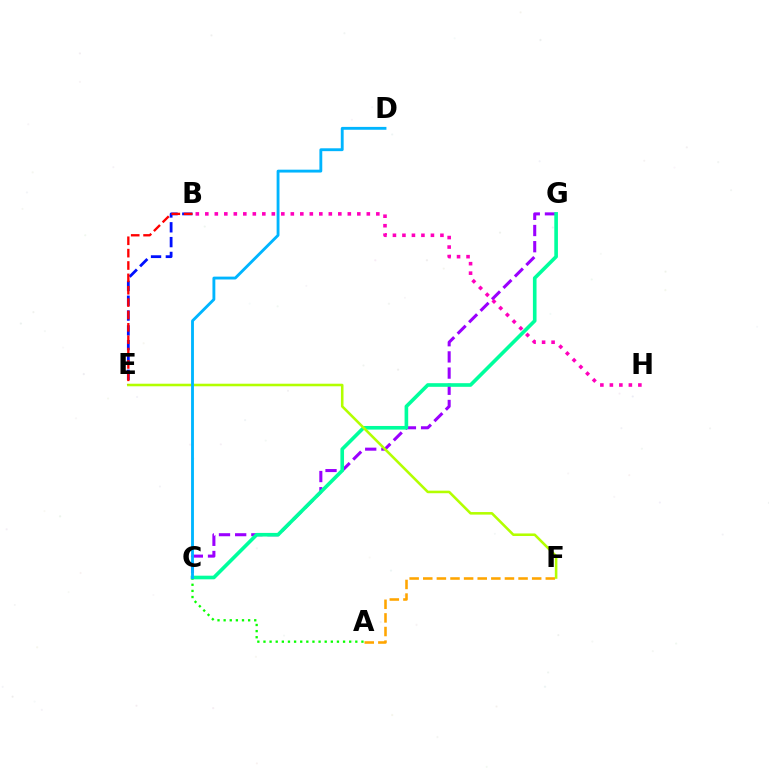{('A', 'C'): [{'color': '#08ff00', 'line_style': 'dotted', 'thickness': 1.66}], ('C', 'G'): [{'color': '#9b00ff', 'line_style': 'dashed', 'thickness': 2.2}, {'color': '#00ff9d', 'line_style': 'solid', 'thickness': 2.61}], ('B', 'H'): [{'color': '#ff00bd', 'line_style': 'dotted', 'thickness': 2.58}], ('B', 'E'): [{'color': '#0010ff', 'line_style': 'dashed', 'thickness': 2.01}, {'color': '#ff0000', 'line_style': 'dashed', 'thickness': 1.68}], ('A', 'F'): [{'color': '#ffa500', 'line_style': 'dashed', 'thickness': 1.85}], ('E', 'F'): [{'color': '#b3ff00', 'line_style': 'solid', 'thickness': 1.85}], ('C', 'D'): [{'color': '#00b5ff', 'line_style': 'solid', 'thickness': 2.06}]}